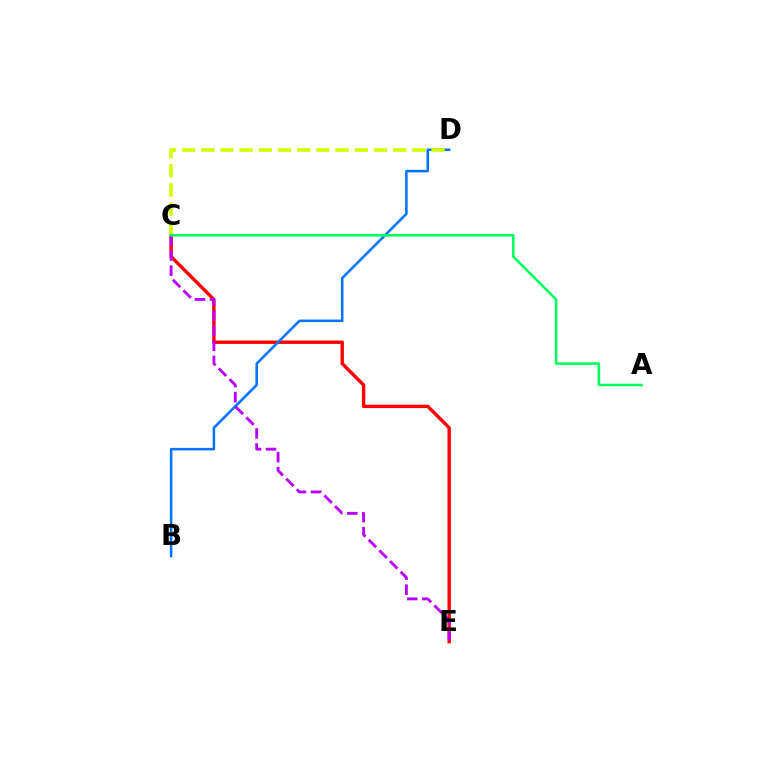{('C', 'E'): [{'color': '#ff0000', 'line_style': 'solid', 'thickness': 2.43}, {'color': '#b900ff', 'line_style': 'dashed', 'thickness': 2.04}], ('B', 'D'): [{'color': '#0074ff', 'line_style': 'solid', 'thickness': 1.83}], ('C', 'D'): [{'color': '#d1ff00', 'line_style': 'dashed', 'thickness': 2.61}], ('A', 'C'): [{'color': '#00ff5c', 'line_style': 'solid', 'thickness': 1.83}]}